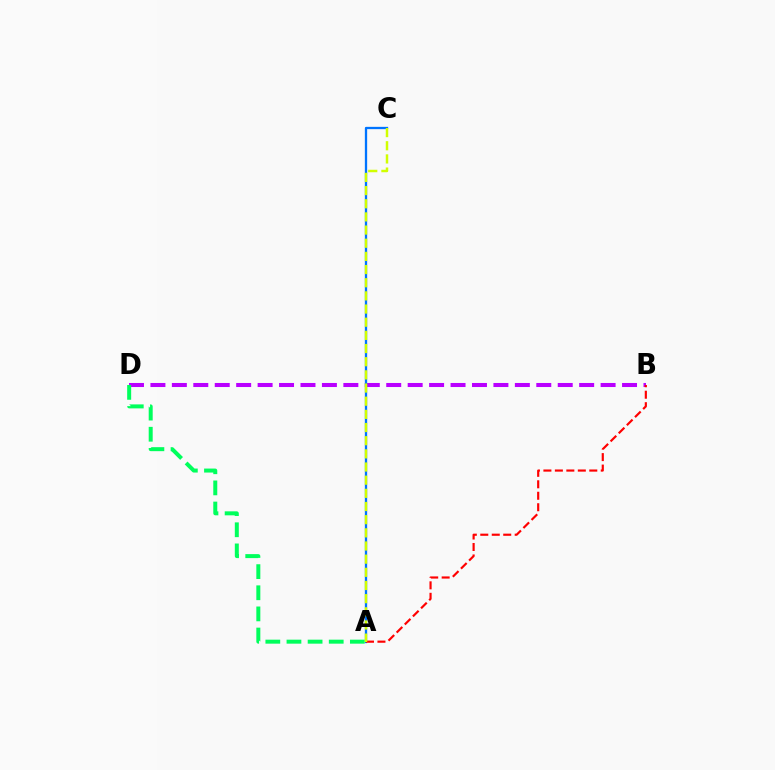{('B', 'D'): [{'color': '#b900ff', 'line_style': 'dashed', 'thickness': 2.91}], ('A', 'C'): [{'color': '#0074ff', 'line_style': 'solid', 'thickness': 1.65}, {'color': '#d1ff00', 'line_style': 'dashed', 'thickness': 1.79}], ('A', 'D'): [{'color': '#00ff5c', 'line_style': 'dashed', 'thickness': 2.87}], ('A', 'B'): [{'color': '#ff0000', 'line_style': 'dashed', 'thickness': 1.56}]}